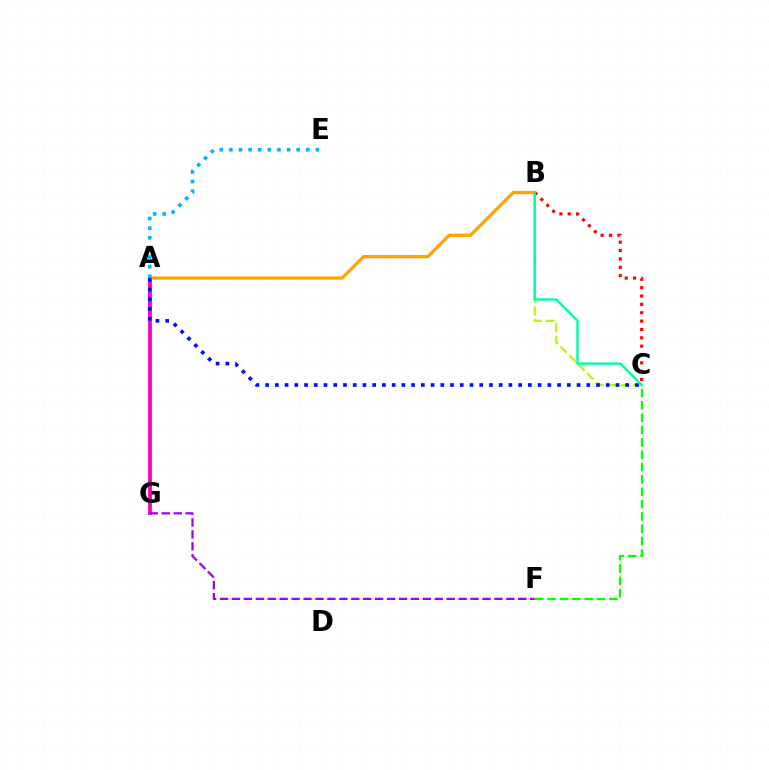{('A', 'G'): [{'color': '#ff00bd', 'line_style': 'solid', 'thickness': 2.76}], ('A', 'B'): [{'color': '#ffa500', 'line_style': 'solid', 'thickness': 2.38}], ('C', 'F'): [{'color': '#08ff00', 'line_style': 'dashed', 'thickness': 1.68}], ('B', 'C'): [{'color': '#b3ff00', 'line_style': 'dashed', 'thickness': 1.71}, {'color': '#ff0000', 'line_style': 'dotted', 'thickness': 2.27}, {'color': '#00ff9d', 'line_style': 'solid', 'thickness': 1.73}], ('F', 'G'): [{'color': '#9b00ff', 'line_style': 'dashed', 'thickness': 1.62}], ('A', 'C'): [{'color': '#0010ff', 'line_style': 'dotted', 'thickness': 2.64}], ('A', 'E'): [{'color': '#00b5ff', 'line_style': 'dotted', 'thickness': 2.61}]}